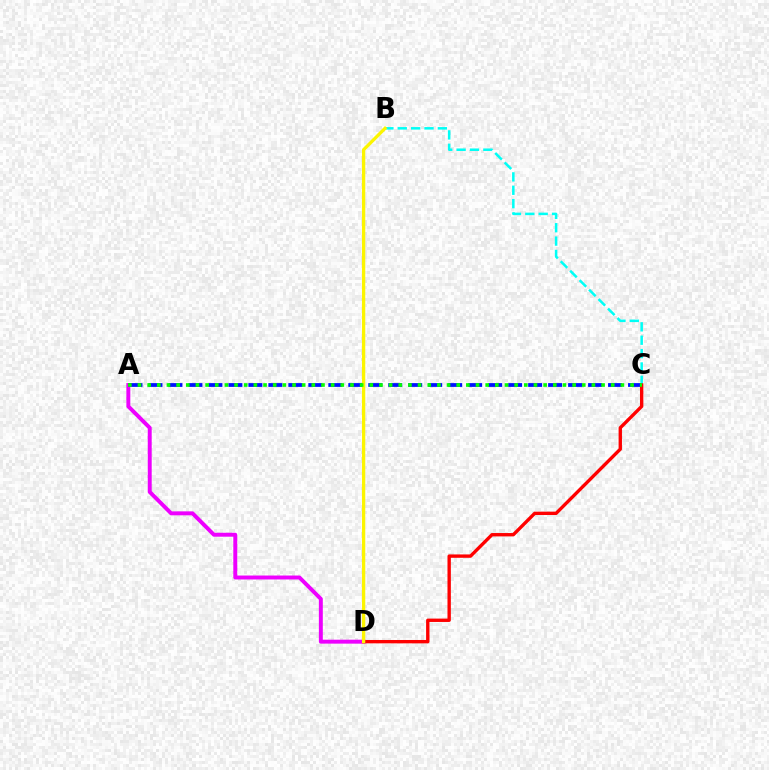{('A', 'D'): [{'color': '#ee00ff', 'line_style': 'solid', 'thickness': 2.84}], ('A', 'C'): [{'color': '#0010ff', 'line_style': 'dashed', 'thickness': 2.71}, {'color': '#08ff00', 'line_style': 'dotted', 'thickness': 2.62}], ('B', 'C'): [{'color': '#00fff6', 'line_style': 'dashed', 'thickness': 1.82}], ('C', 'D'): [{'color': '#ff0000', 'line_style': 'solid', 'thickness': 2.42}], ('B', 'D'): [{'color': '#fcf500', 'line_style': 'solid', 'thickness': 2.37}]}